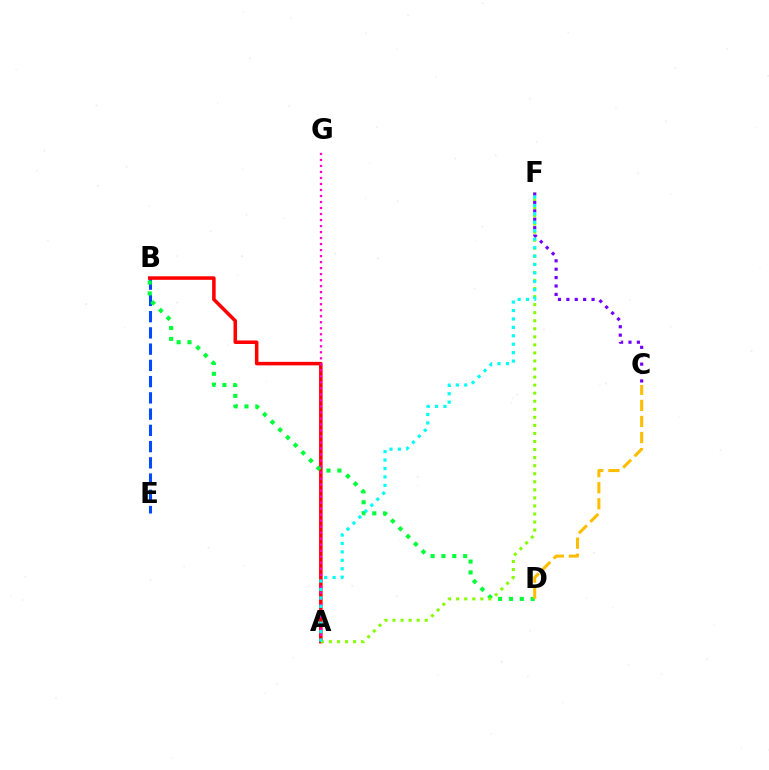{('B', 'E'): [{'color': '#004bff', 'line_style': 'dashed', 'thickness': 2.21}], ('A', 'B'): [{'color': '#ff0000', 'line_style': 'solid', 'thickness': 2.54}], ('A', 'G'): [{'color': '#ff00cf', 'line_style': 'dotted', 'thickness': 1.63}], ('B', 'D'): [{'color': '#00ff39', 'line_style': 'dotted', 'thickness': 2.95}], ('A', 'F'): [{'color': '#84ff00', 'line_style': 'dotted', 'thickness': 2.19}, {'color': '#00fff6', 'line_style': 'dotted', 'thickness': 2.29}], ('C', 'F'): [{'color': '#7200ff', 'line_style': 'dotted', 'thickness': 2.28}], ('C', 'D'): [{'color': '#ffbd00', 'line_style': 'dashed', 'thickness': 2.18}]}